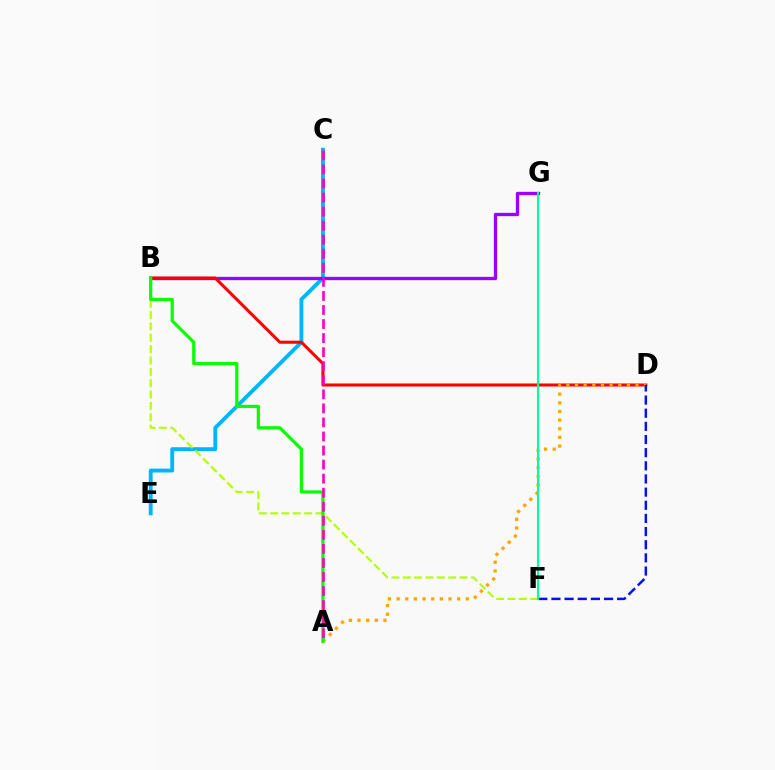{('C', 'E'): [{'color': '#00b5ff', 'line_style': 'solid', 'thickness': 2.78}], ('B', 'G'): [{'color': '#9b00ff', 'line_style': 'solid', 'thickness': 2.39}], ('B', 'D'): [{'color': '#ff0000', 'line_style': 'solid', 'thickness': 2.19}], ('B', 'F'): [{'color': '#b3ff00', 'line_style': 'dashed', 'thickness': 1.54}], ('A', 'D'): [{'color': '#ffa500', 'line_style': 'dotted', 'thickness': 2.35}], ('D', 'F'): [{'color': '#0010ff', 'line_style': 'dashed', 'thickness': 1.79}], ('F', 'G'): [{'color': '#00ff9d', 'line_style': 'solid', 'thickness': 1.51}], ('A', 'B'): [{'color': '#08ff00', 'line_style': 'solid', 'thickness': 2.3}], ('A', 'C'): [{'color': '#ff00bd', 'line_style': 'dashed', 'thickness': 1.91}]}